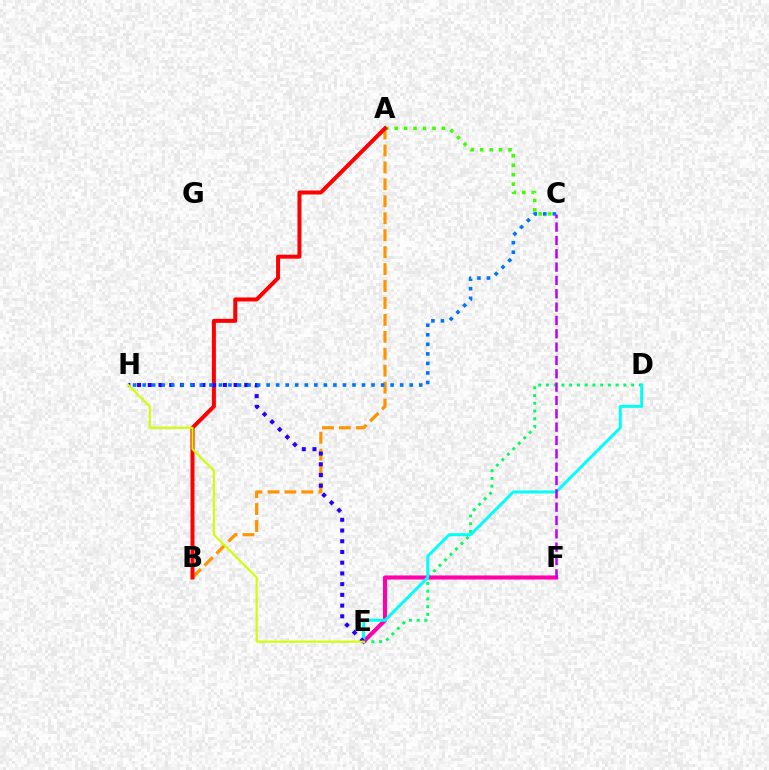{('D', 'E'): [{'color': '#00ff5c', 'line_style': 'dotted', 'thickness': 2.1}, {'color': '#00fff6', 'line_style': 'solid', 'thickness': 2.13}], ('A', 'B'): [{'color': '#ff9400', 'line_style': 'dashed', 'thickness': 2.3}, {'color': '#ff0000', 'line_style': 'solid', 'thickness': 2.87}], ('E', 'F'): [{'color': '#ff00ac', 'line_style': 'solid', 'thickness': 2.94}], ('A', 'C'): [{'color': '#3dff00', 'line_style': 'dotted', 'thickness': 2.56}], ('E', 'H'): [{'color': '#2500ff', 'line_style': 'dotted', 'thickness': 2.91}, {'color': '#d1ff00', 'line_style': 'solid', 'thickness': 1.53}], ('C', 'H'): [{'color': '#0074ff', 'line_style': 'dotted', 'thickness': 2.59}], ('C', 'F'): [{'color': '#b900ff', 'line_style': 'dashed', 'thickness': 1.81}]}